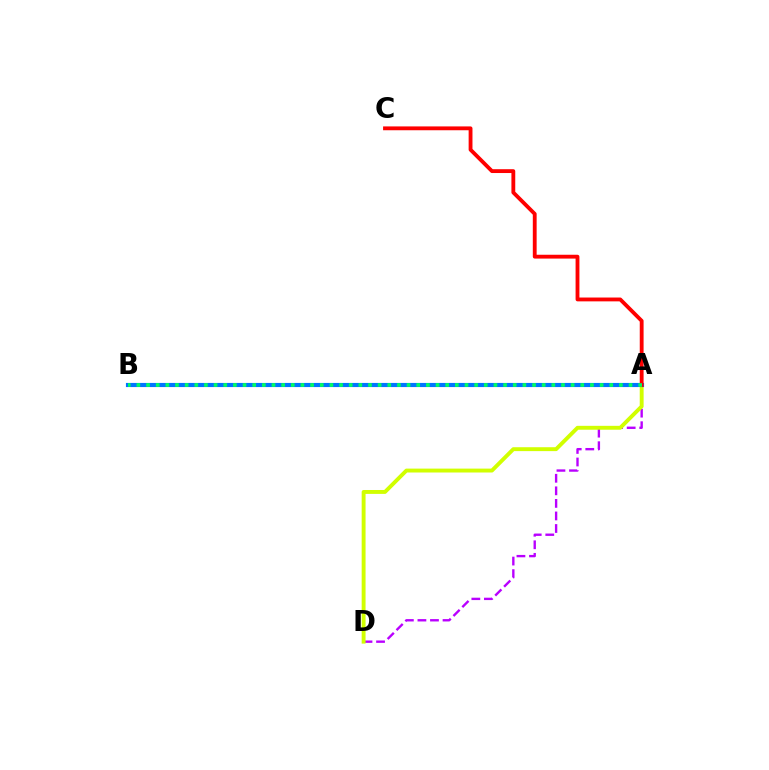{('A', 'D'): [{'color': '#b900ff', 'line_style': 'dashed', 'thickness': 1.71}, {'color': '#d1ff00', 'line_style': 'solid', 'thickness': 2.81}], ('A', 'B'): [{'color': '#0074ff', 'line_style': 'solid', 'thickness': 2.98}, {'color': '#00ff5c', 'line_style': 'dotted', 'thickness': 2.62}], ('A', 'C'): [{'color': '#ff0000', 'line_style': 'solid', 'thickness': 2.76}]}